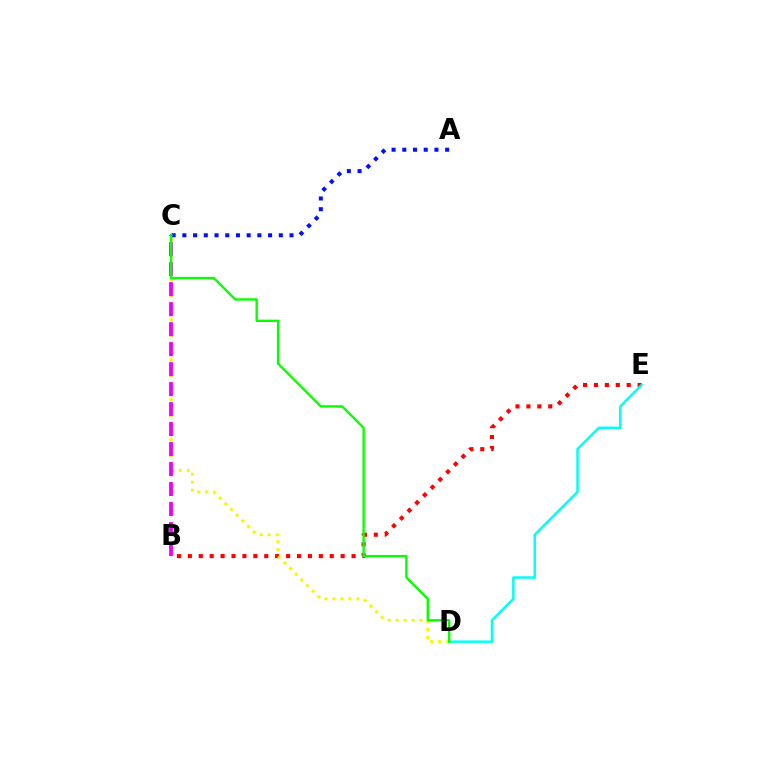{('B', 'E'): [{'color': '#ff0000', 'line_style': 'dotted', 'thickness': 2.97}], ('D', 'E'): [{'color': '#00fff6', 'line_style': 'solid', 'thickness': 1.77}], ('C', 'D'): [{'color': '#fcf500', 'line_style': 'dotted', 'thickness': 2.17}, {'color': '#08ff00', 'line_style': 'solid', 'thickness': 1.7}], ('A', 'C'): [{'color': '#0010ff', 'line_style': 'dotted', 'thickness': 2.91}], ('B', 'C'): [{'color': '#ee00ff', 'line_style': 'dashed', 'thickness': 2.72}]}